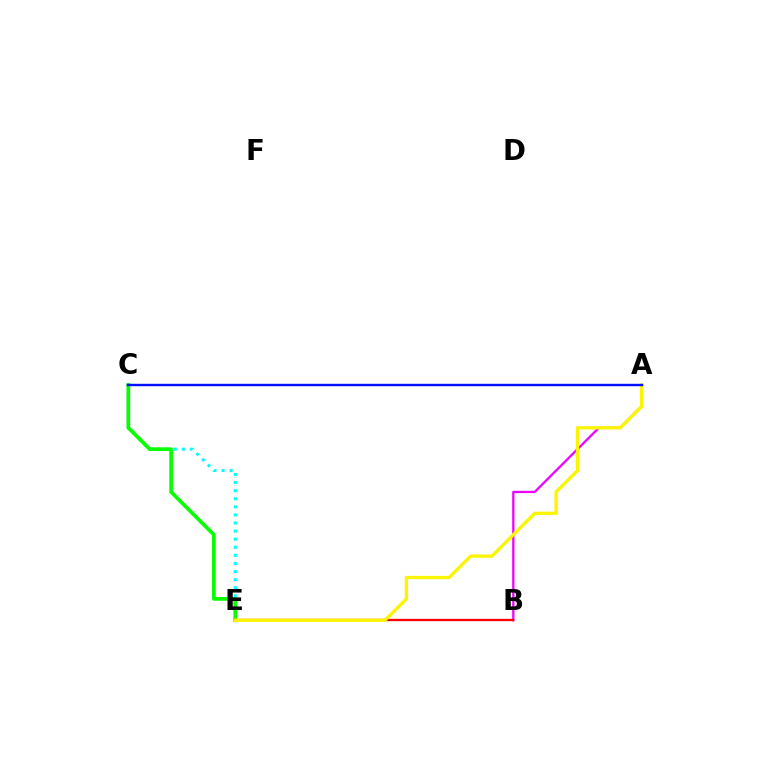{('C', 'E'): [{'color': '#00fff6', 'line_style': 'dotted', 'thickness': 2.2}, {'color': '#08ff00', 'line_style': 'solid', 'thickness': 2.67}], ('A', 'B'): [{'color': '#ee00ff', 'line_style': 'solid', 'thickness': 1.64}], ('B', 'E'): [{'color': '#ff0000', 'line_style': 'solid', 'thickness': 1.67}], ('A', 'E'): [{'color': '#fcf500', 'line_style': 'solid', 'thickness': 2.38}], ('A', 'C'): [{'color': '#0010ff', 'line_style': 'solid', 'thickness': 1.74}]}